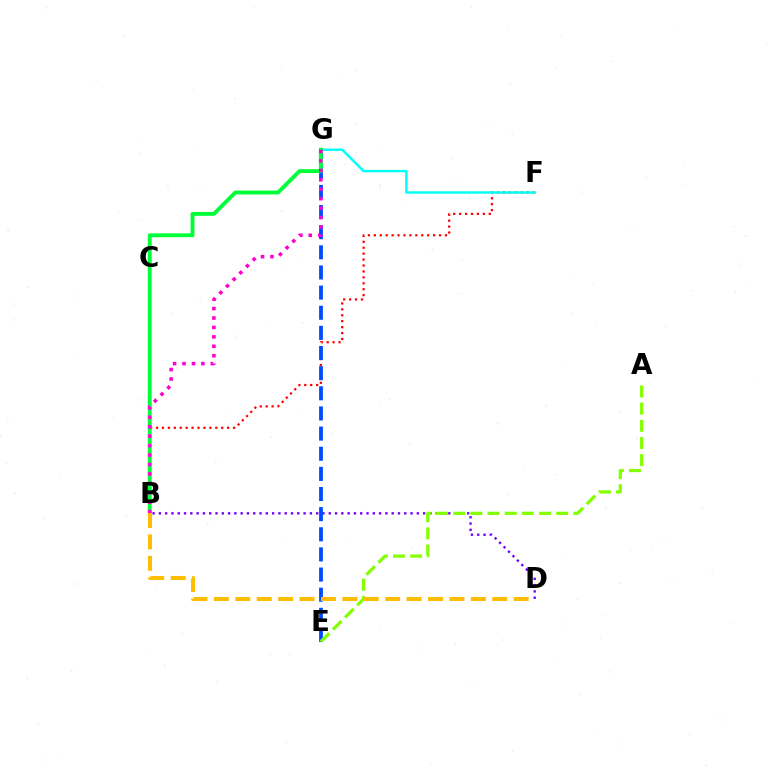{('B', 'F'): [{'color': '#ff0000', 'line_style': 'dotted', 'thickness': 1.61}], ('F', 'G'): [{'color': '#00fff6', 'line_style': 'solid', 'thickness': 1.75}], ('B', 'D'): [{'color': '#7200ff', 'line_style': 'dotted', 'thickness': 1.71}, {'color': '#ffbd00', 'line_style': 'dashed', 'thickness': 2.91}], ('E', 'G'): [{'color': '#004bff', 'line_style': 'dashed', 'thickness': 2.74}], ('A', 'E'): [{'color': '#84ff00', 'line_style': 'dashed', 'thickness': 2.33}], ('B', 'G'): [{'color': '#00ff39', 'line_style': 'solid', 'thickness': 2.8}, {'color': '#ff00cf', 'line_style': 'dotted', 'thickness': 2.56}]}